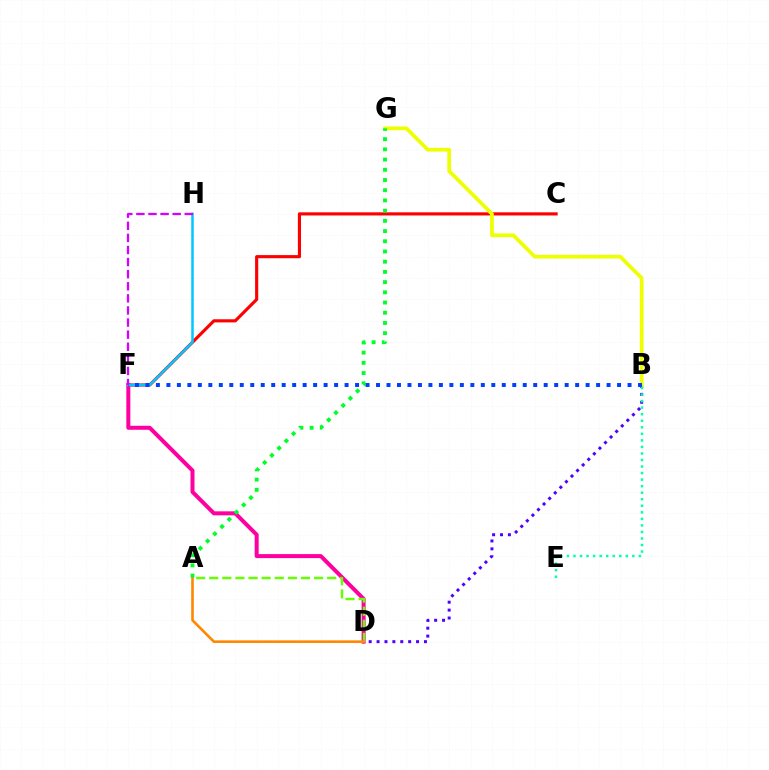{('C', 'F'): [{'color': '#ff0000', 'line_style': 'solid', 'thickness': 2.26}], ('B', 'D'): [{'color': '#4f00ff', 'line_style': 'dotted', 'thickness': 2.15}], ('D', 'F'): [{'color': '#ff00a0', 'line_style': 'solid', 'thickness': 2.88}], ('A', 'D'): [{'color': '#66ff00', 'line_style': 'dashed', 'thickness': 1.78}, {'color': '#ff8800', 'line_style': 'solid', 'thickness': 1.89}], ('B', 'E'): [{'color': '#00ffaf', 'line_style': 'dotted', 'thickness': 1.78}], ('B', 'G'): [{'color': '#eeff00', 'line_style': 'solid', 'thickness': 2.68}], ('F', 'H'): [{'color': '#00c7ff', 'line_style': 'solid', 'thickness': 1.81}, {'color': '#d600ff', 'line_style': 'dashed', 'thickness': 1.64}], ('A', 'G'): [{'color': '#00ff27', 'line_style': 'dotted', 'thickness': 2.77}], ('B', 'F'): [{'color': '#003fff', 'line_style': 'dotted', 'thickness': 2.85}]}